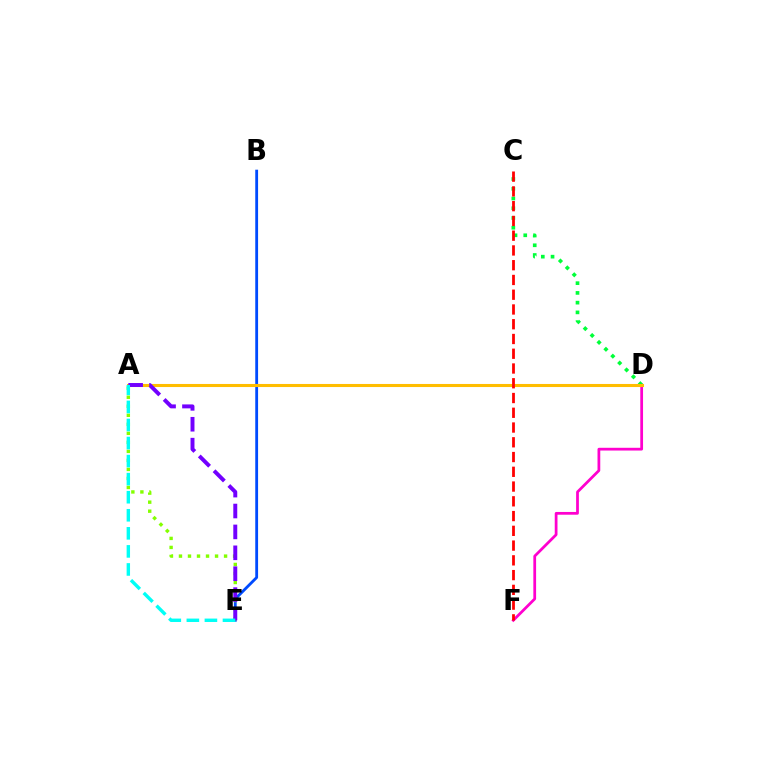{('B', 'E'): [{'color': '#004bff', 'line_style': 'solid', 'thickness': 2.04}], ('D', 'F'): [{'color': '#ff00cf', 'line_style': 'solid', 'thickness': 1.98}], ('A', 'E'): [{'color': '#84ff00', 'line_style': 'dotted', 'thickness': 2.45}, {'color': '#7200ff', 'line_style': 'dashed', 'thickness': 2.84}, {'color': '#00fff6', 'line_style': 'dashed', 'thickness': 2.45}], ('C', 'D'): [{'color': '#00ff39', 'line_style': 'dotted', 'thickness': 2.65}], ('A', 'D'): [{'color': '#ffbd00', 'line_style': 'solid', 'thickness': 2.21}], ('C', 'F'): [{'color': '#ff0000', 'line_style': 'dashed', 'thickness': 2.0}]}